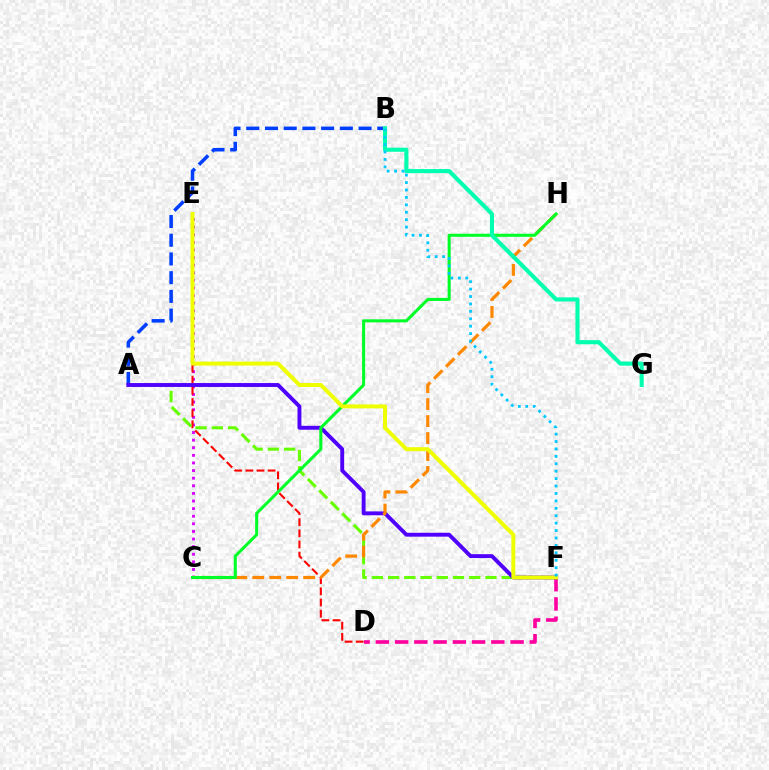{('C', 'E'): [{'color': '#d600ff', 'line_style': 'dotted', 'thickness': 2.07}], ('D', 'E'): [{'color': '#ff0000', 'line_style': 'dashed', 'thickness': 1.51}], ('A', 'B'): [{'color': '#003fff', 'line_style': 'dashed', 'thickness': 2.54}], ('A', 'F'): [{'color': '#66ff00', 'line_style': 'dashed', 'thickness': 2.2}, {'color': '#4f00ff', 'line_style': 'solid', 'thickness': 2.8}], ('D', 'F'): [{'color': '#ff00a0', 'line_style': 'dashed', 'thickness': 2.61}], ('C', 'H'): [{'color': '#ff8800', 'line_style': 'dashed', 'thickness': 2.3}, {'color': '#00ff27', 'line_style': 'solid', 'thickness': 2.19}], ('E', 'F'): [{'color': '#eeff00', 'line_style': 'solid', 'thickness': 2.85}], ('B', 'G'): [{'color': '#00ffaf', 'line_style': 'solid', 'thickness': 2.95}], ('B', 'F'): [{'color': '#00c7ff', 'line_style': 'dotted', 'thickness': 2.02}]}